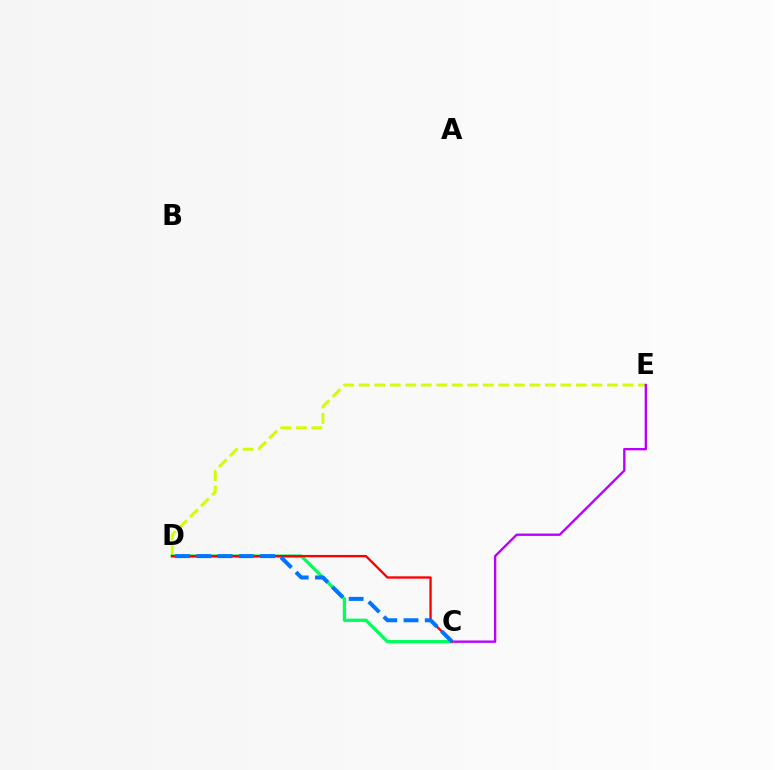{('D', 'E'): [{'color': '#d1ff00', 'line_style': 'dashed', 'thickness': 2.11}], ('C', 'E'): [{'color': '#b900ff', 'line_style': 'solid', 'thickness': 1.7}], ('C', 'D'): [{'color': '#00ff5c', 'line_style': 'solid', 'thickness': 2.37}, {'color': '#ff0000', 'line_style': 'solid', 'thickness': 1.68}, {'color': '#0074ff', 'line_style': 'dashed', 'thickness': 2.89}]}